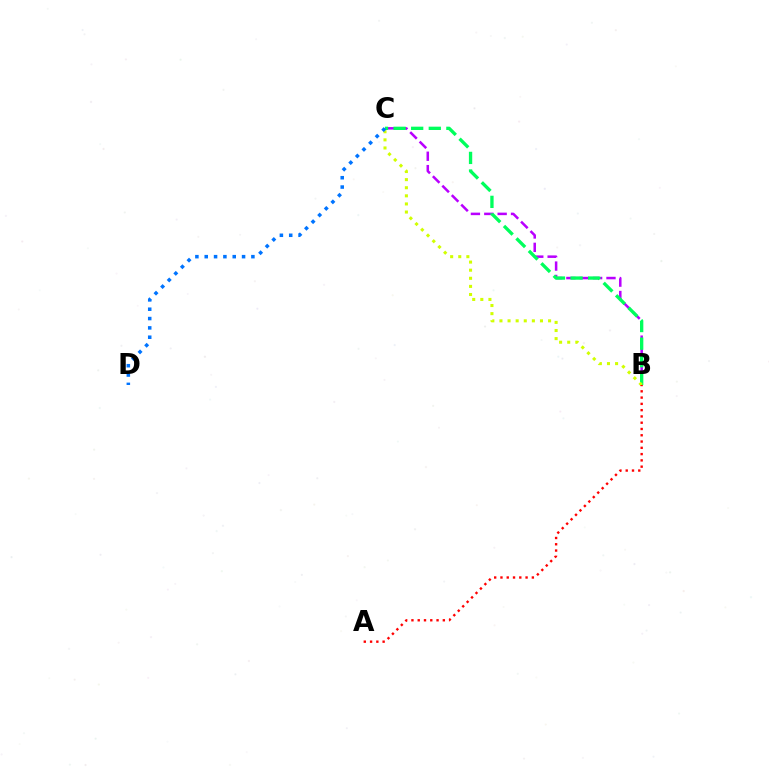{('B', 'C'): [{'color': '#b900ff', 'line_style': 'dashed', 'thickness': 1.82}, {'color': '#00ff5c', 'line_style': 'dashed', 'thickness': 2.39}, {'color': '#d1ff00', 'line_style': 'dotted', 'thickness': 2.2}], ('C', 'D'): [{'color': '#0074ff', 'line_style': 'dotted', 'thickness': 2.54}], ('A', 'B'): [{'color': '#ff0000', 'line_style': 'dotted', 'thickness': 1.71}]}